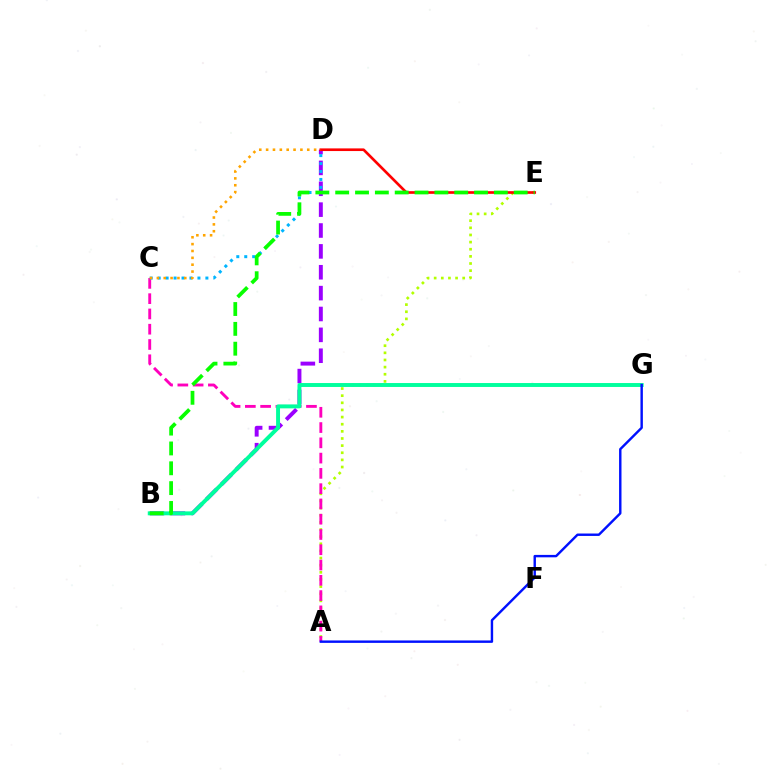{('A', 'E'): [{'color': '#b3ff00', 'line_style': 'dotted', 'thickness': 1.94}], ('B', 'D'): [{'color': '#9b00ff', 'line_style': 'dashed', 'thickness': 2.84}], ('A', 'C'): [{'color': '#ff00bd', 'line_style': 'dashed', 'thickness': 2.08}], ('C', 'D'): [{'color': '#00b5ff', 'line_style': 'dotted', 'thickness': 2.16}, {'color': '#ffa500', 'line_style': 'dotted', 'thickness': 1.86}], ('D', 'E'): [{'color': '#ff0000', 'line_style': 'solid', 'thickness': 1.91}], ('B', 'G'): [{'color': '#00ff9d', 'line_style': 'solid', 'thickness': 2.83}], ('A', 'G'): [{'color': '#0010ff', 'line_style': 'solid', 'thickness': 1.74}], ('B', 'E'): [{'color': '#08ff00', 'line_style': 'dashed', 'thickness': 2.69}]}